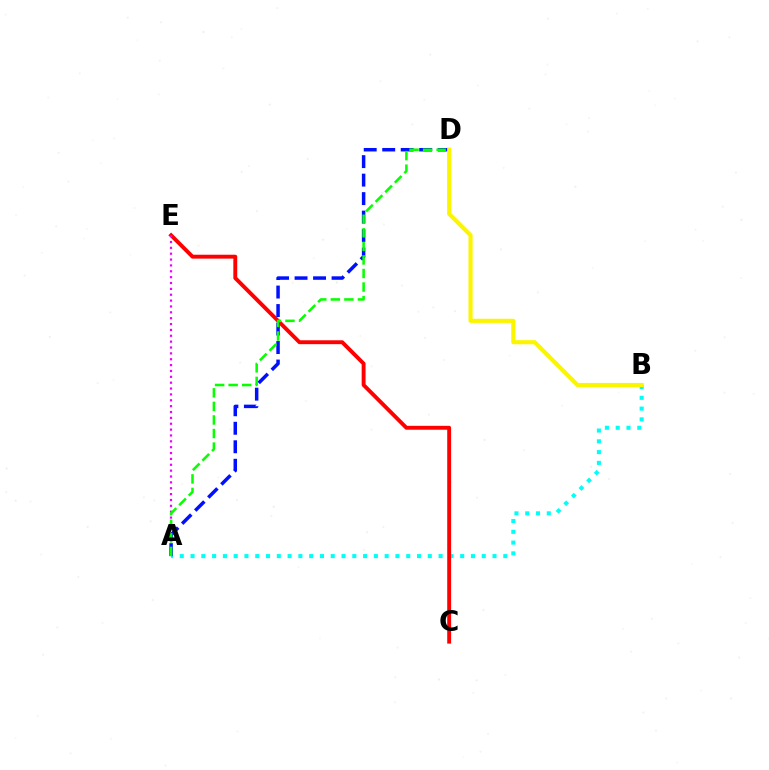{('A', 'B'): [{'color': '#00fff6', 'line_style': 'dotted', 'thickness': 2.93}], ('C', 'E'): [{'color': '#ff0000', 'line_style': 'solid', 'thickness': 2.8}], ('A', 'E'): [{'color': '#ee00ff', 'line_style': 'dotted', 'thickness': 1.59}], ('A', 'D'): [{'color': '#0010ff', 'line_style': 'dashed', 'thickness': 2.51}, {'color': '#08ff00', 'line_style': 'dashed', 'thickness': 1.84}], ('B', 'D'): [{'color': '#fcf500', 'line_style': 'solid', 'thickness': 2.97}]}